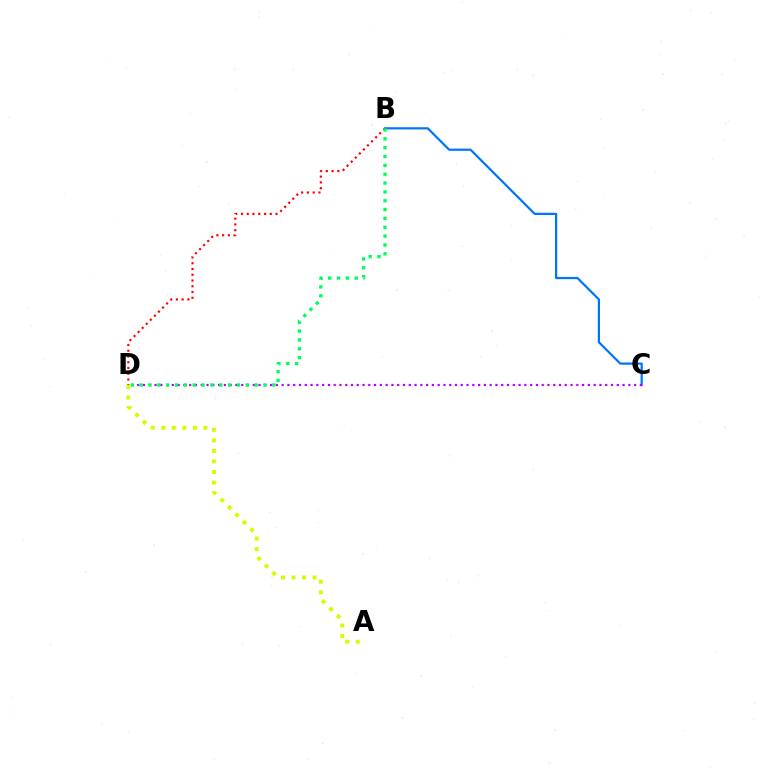{('B', 'C'): [{'color': '#0074ff', 'line_style': 'solid', 'thickness': 1.59}], ('B', 'D'): [{'color': '#ff0000', 'line_style': 'dotted', 'thickness': 1.56}, {'color': '#00ff5c', 'line_style': 'dotted', 'thickness': 2.4}], ('C', 'D'): [{'color': '#b900ff', 'line_style': 'dotted', 'thickness': 1.57}], ('A', 'D'): [{'color': '#d1ff00', 'line_style': 'dotted', 'thickness': 2.86}]}